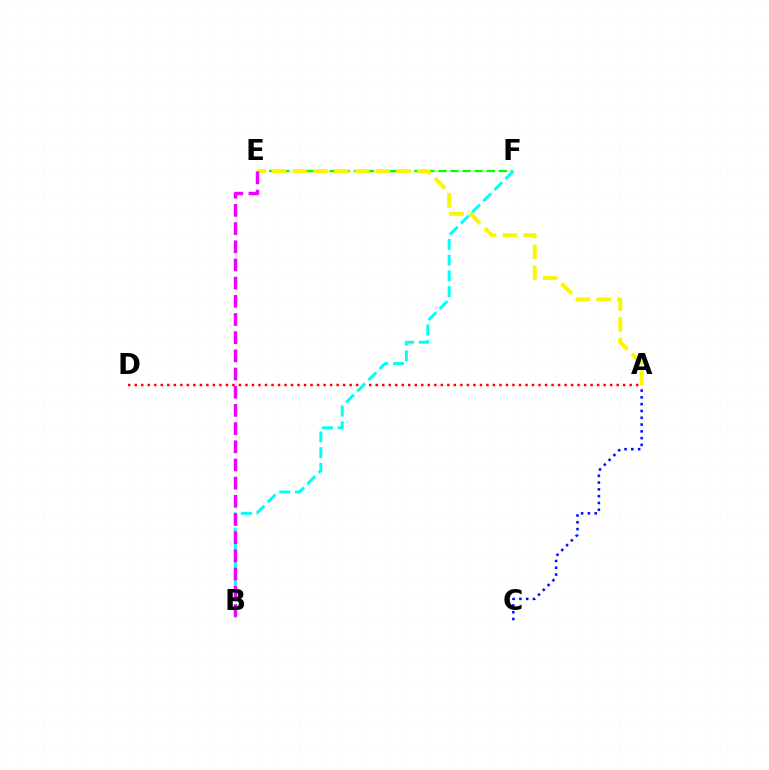{('E', 'F'): [{'color': '#08ff00', 'line_style': 'dashed', 'thickness': 1.64}], ('A', 'E'): [{'color': '#fcf500', 'line_style': 'dashed', 'thickness': 2.82}], ('A', 'D'): [{'color': '#ff0000', 'line_style': 'dotted', 'thickness': 1.77}], ('B', 'F'): [{'color': '#00fff6', 'line_style': 'dashed', 'thickness': 2.14}], ('B', 'E'): [{'color': '#ee00ff', 'line_style': 'dashed', 'thickness': 2.47}], ('A', 'C'): [{'color': '#0010ff', 'line_style': 'dotted', 'thickness': 1.84}]}